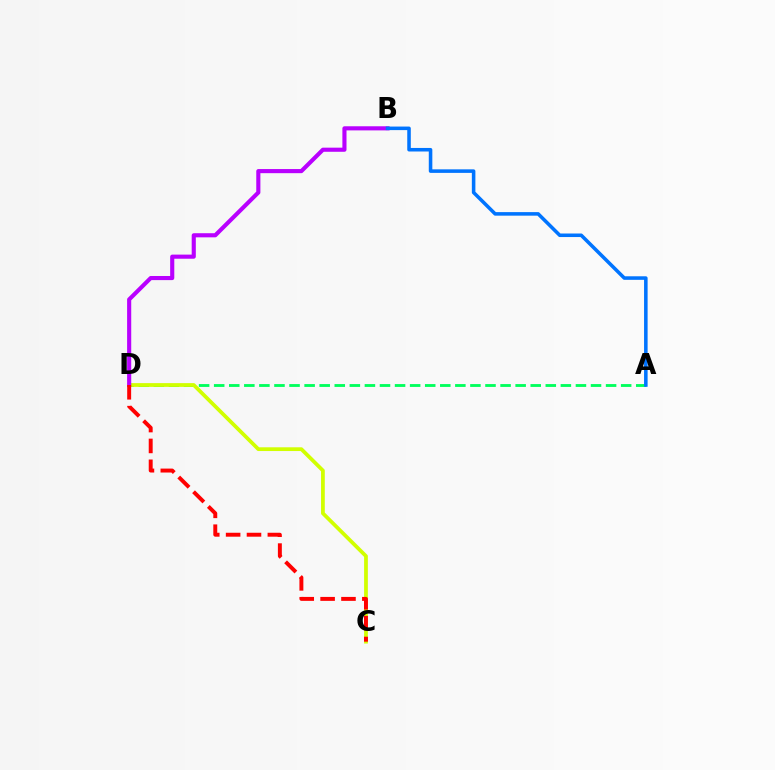{('A', 'D'): [{'color': '#00ff5c', 'line_style': 'dashed', 'thickness': 2.05}], ('C', 'D'): [{'color': '#d1ff00', 'line_style': 'solid', 'thickness': 2.7}, {'color': '#ff0000', 'line_style': 'dashed', 'thickness': 2.83}], ('B', 'D'): [{'color': '#b900ff', 'line_style': 'solid', 'thickness': 2.97}], ('A', 'B'): [{'color': '#0074ff', 'line_style': 'solid', 'thickness': 2.56}]}